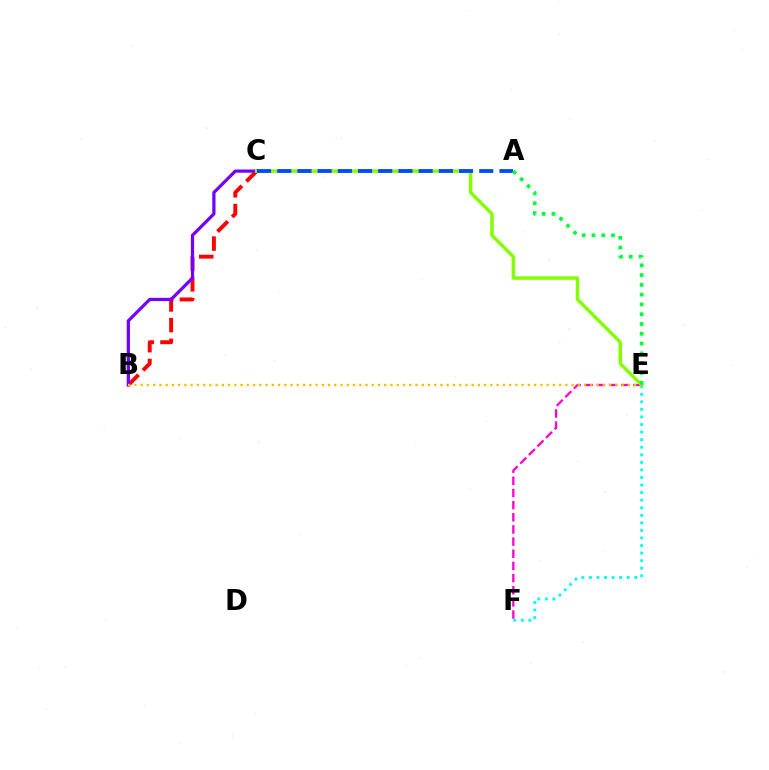{('B', 'C'): [{'color': '#ff0000', 'line_style': 'dashed', 'thickness': 2.81}, {'color': '#7200ff', 'line_style': 'solid', 'thickness': 2.32}], ('E', 'F'): [{'color': '#ff00cf', 'line_style': 'dashed', 'thickness': 1.65}, {'color': '#00fff6', 'line_style': 'dotted', 'thickness': 2.06}], ('C', 'E'): [{'color': '#84ff00', 'line_style': 'solid', 'thickness': 2.48}], ('A', 'C'): [{'color': '#004bff', 'line_style': 'dashed', 'thickness': 2.74}], ('B', 'E'): [{'color': '#ffbd00', 'line_style': 'dotted', 'thickness': 1.7}], ('A', 'E'): [{'color': '#00ff39', 'line_style': 'dotted', 'thickness': 2.66}]}